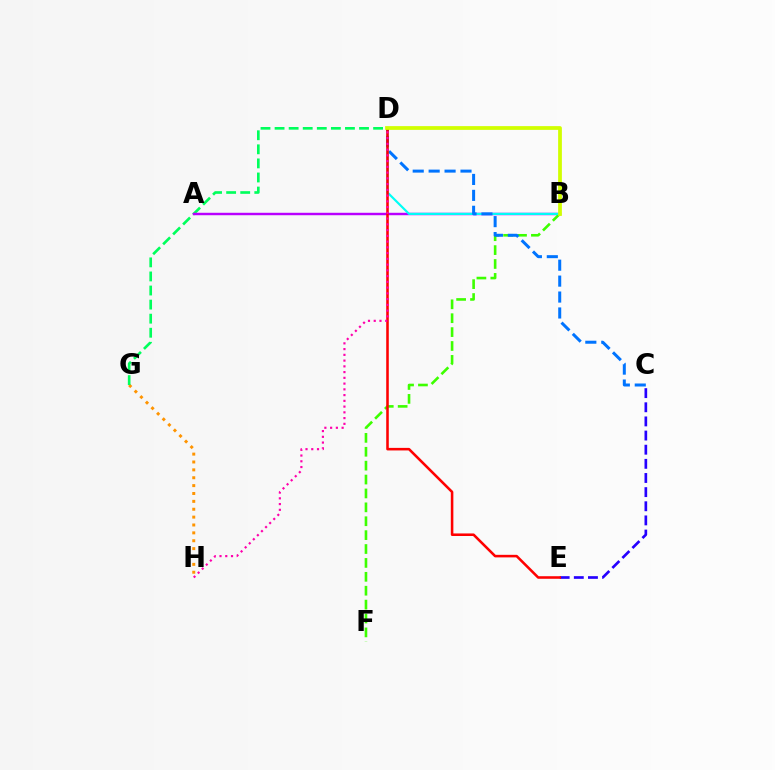{('G', 'H'): [{'color': '#ff9400', 'line_style': 'dotted', 'thickness': 2.14}], ('D', 'G'): [{'color': '#00ff5c', 'line_style': 'dashed', 'thickness': 1.91}], ('A', 'B'): [{'color': '#b900ff', 'line_style': 'solid', 'thickness': 1.75}], ('B', 'F'): [{'color': '#3dff00', 'line_style': 'dashed', 'thickness': 1.89}], ('B', 'D'): [{'color': '#00fff6', 'line_style': 'solid', 'thickness': 1.55}, {'color': '#d1ff00', 'line_style': 'solid', 'thickness': 2.7}], ('C', 'D'): [{'color': '#0074ff', 'line_style': 'dashed', 'thickness': 2.16}], ('C', 'E'): [{'color': '#2500ff', 'line_style': 'dashed', 'thickness': 1.92}], ('D', 'E'): [{'color': '#ff0000', 'line_style': 'solid', 'thickness': 1.84}], ('D', 'H'): [{'color': '#ff00ac', 'line_style': 'dotted', 'thickness': 1.56}]}